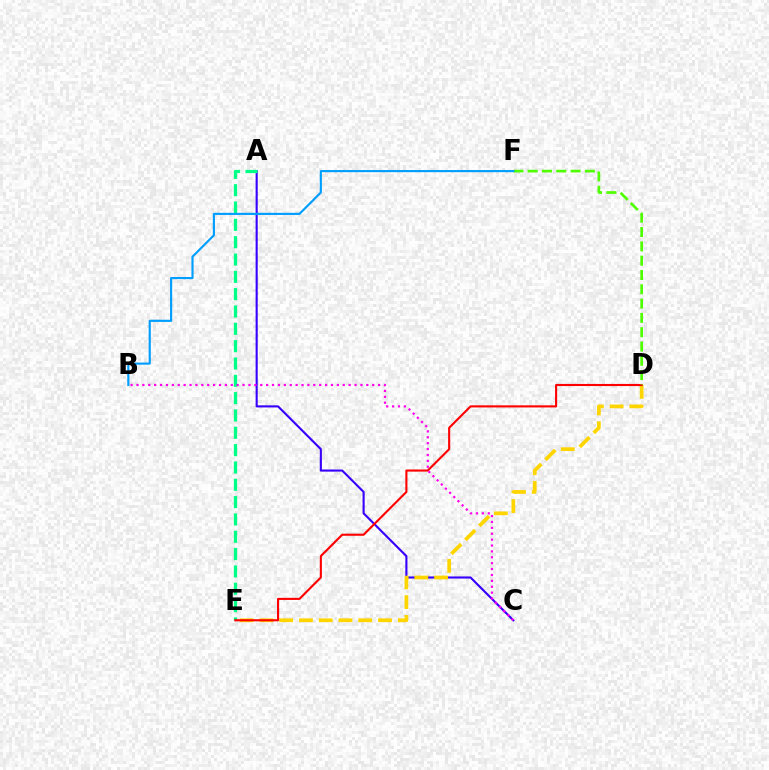{('A', 'C'): [{'color': '#3700ff', 'line_style': 'solid', 'thickness': 1.52}], ('A', 'E'): [{'color': '#00ff86', 'line_style': 'dashed', 'thickness': 2.35}], ('D', 'E'): [{'color': '#ffd500', 'line_style': 'dashed', 'thickness': 2.69}, {'color': '#ff0000', 'line_style': 'solid', 'thickness': 1.52}], ('D', 'F'): [{'color': '#4fff00', 'line_style': 'dashed', 'thickness': 1.94}], ('B', 'C'): [{'color': '#ff00ed', 'line_style': 'dotted', 'thickness': 1.6}], ('B', 'F'): [{'color': '#009eff', 'line_style': 'solid', 'thickness': 1.54}]}